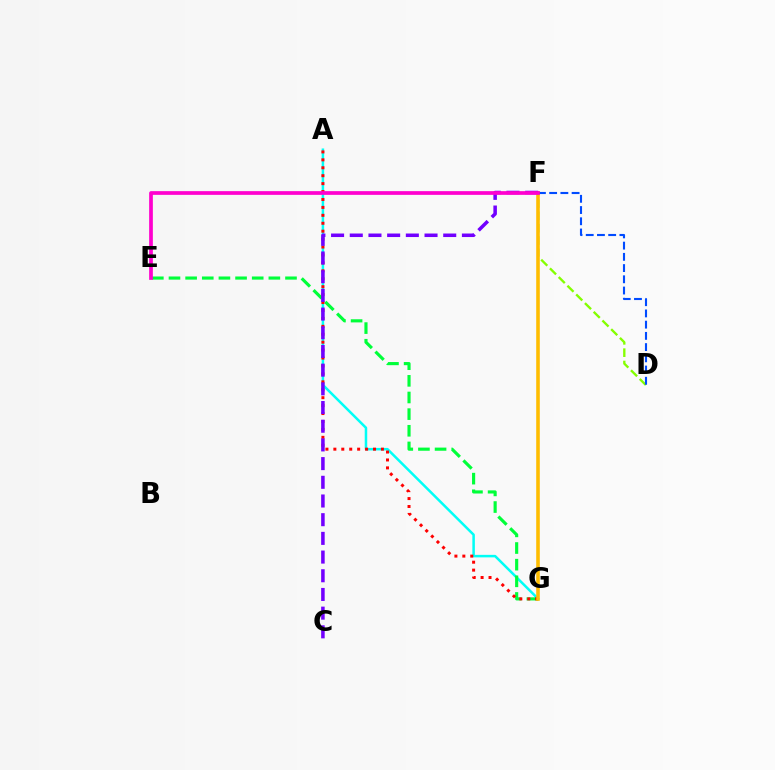{('A', 'G'): [{'color': '#00fff6', 'line_style': 'solid', 'thickness': 1.81}, {'color': '#ff0000', 'line_style': 'dotted', 'thickness': 2.15}], ('E', 'G'): [{'color': '#00ff39', 'line_style': 'dashed', 'thickness': 2.26}], ('D', 'F'): [{'color': '#84ff00', 'line_style': 'dashed', 'thickness': 1.67}, {'color': '#004bff', 'line_style': 'dashed', 'thickness': 1.52}], ('F', 'G'): [{'color': '#ffbd00', 'line_style': 'solid', 'thickness': 2.58}], ('C', 'F'): [{'color': '#7200ff', 'line_style': 'dashed', 'thickness': 2.54}], ('E', 'F'): [{'color': '#ff00cf', 'line_style': 'solid', 'thickness': 2.67}]}